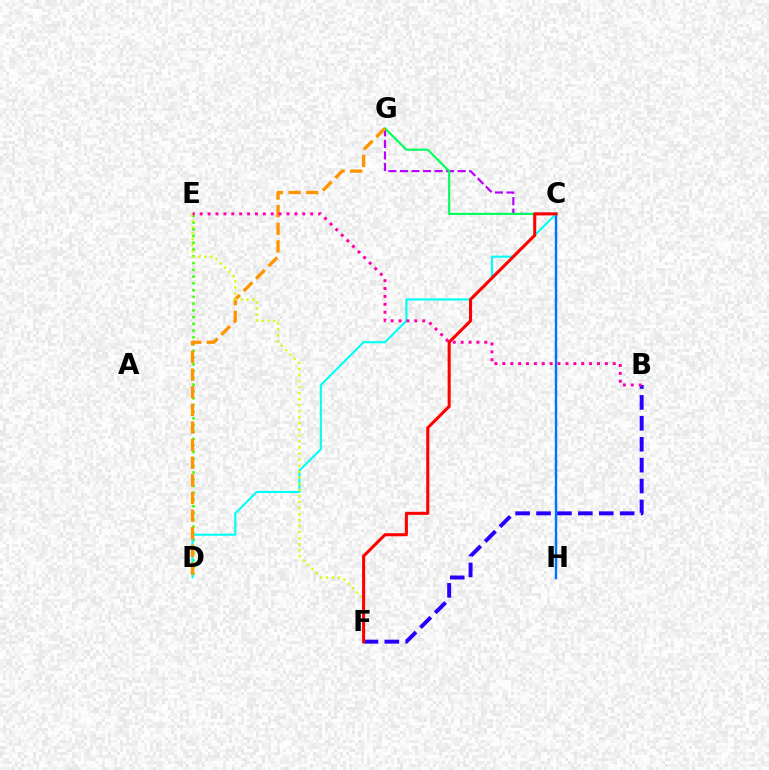{('D', 'E'): [{'color': '#3dff00', 'line_style': 'dotted', 'thickness': 1.84}], ('C', 'H'): [{'color': '#0074ff', 'line_style': 'solid', 'thickness': 1.75}], ('C', 'D'): [{'color': '#00fff6', 'line_style': 'solid', 'thickness': 1.52}], ('B', 'F'): [{'color': '#2500ff', 'line_style': 'dashed', 'thickness': 2.84}], ('C', 'G'): [{'color': '#b900ff', 'line_style': 'dashed', 'thickness': 1.57}, {'color': '#00ff5c', 'line_style': 'solid', 'thickness': 1.54}], ('D', 'G'): [{'color': '#ff9400', 'line_style': 'dashed', 'thickness': 2.39}], ('E', 'F'): [{'color': '#d1ff00', 'line_style': 'dotted', 'thickness': 1.64}], ('C', 'F'): [{'color': '#ff0000', 'line_style': 'solid', 'thickness': 2.2}], ('B', 'E'): [{'color': '#ff00ac', 'line_style': 'dotted', 'thickness': 2.14}]}